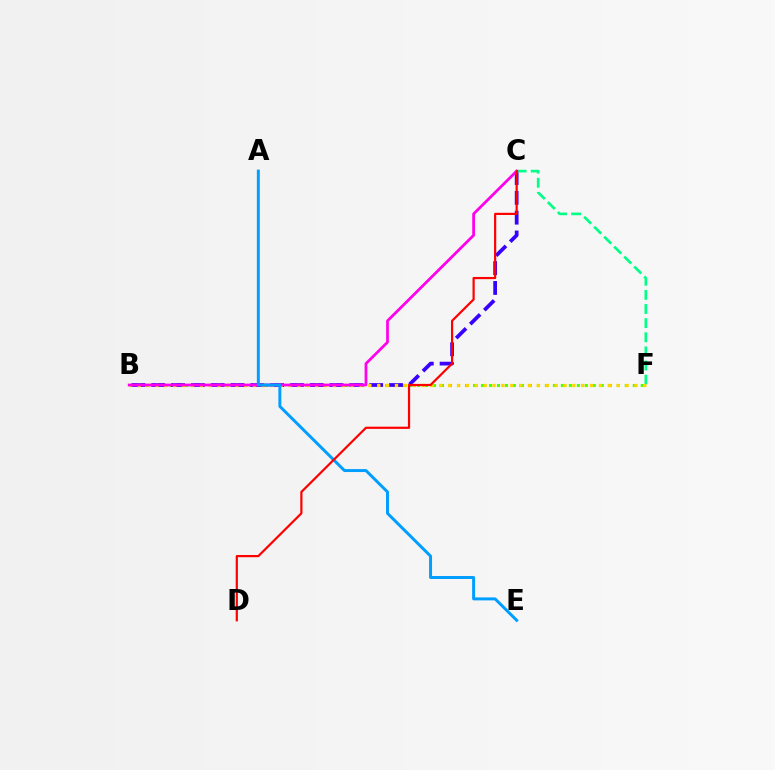{('B', 'F'): [{'color': '#4fff00', 'line_style': 'dotted', 'thickness': 2.17}, {'color': '#ffd500', 'line_style': 'dotted', 'thickness': 2.41}], ('B', 'C'): [{'color': '#3700ff', 'line_style': 'dashed', 'thickness': 2.69}, {'color': '#ff00ed', 'line_style': 'solid', 'thickness': 1.98}], ('C', 'F'): [{'color': '#00ff86', 'line_style': 'dashed', 'thickness': 1.92}], ('A', 'E'): [{'color': '#009eff', 'line_style': 'solid', 'thickness': 2.13}], ('C', 'D'): [{'color': '#ff0000', 'line_style': 'solid', 'thickness': 1.58}]}